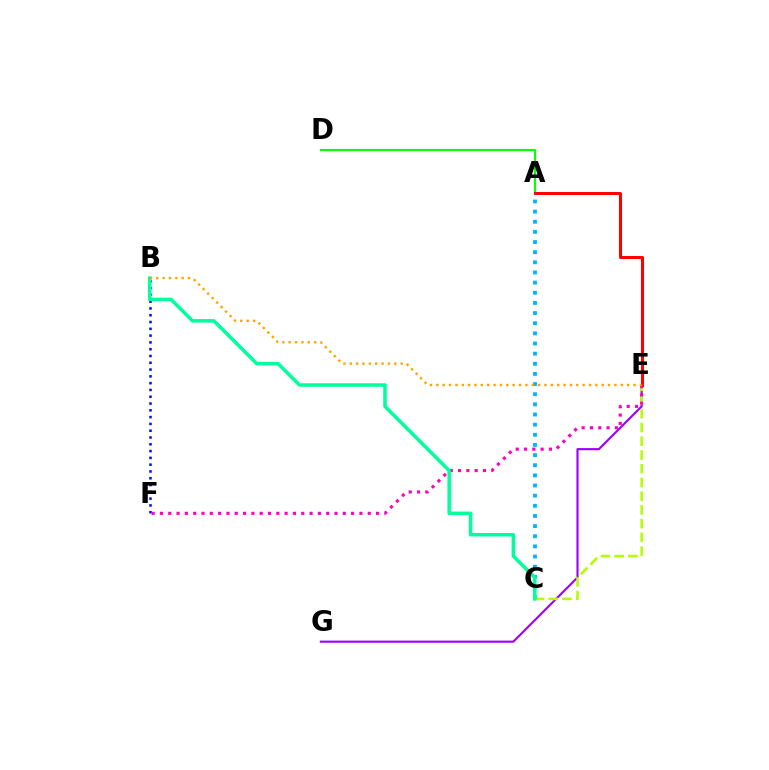{('E', 'G'): [{'color': '#9b00ff', 'line_style': 'solid', 'thickness': 1.53}], ('A', 'D'): [{'color': '#08ff00', 'line_style': 'solid', 'thickness': 1.55}], ('A', 'E'): [{'color': '#ff0000', 'line_style': 'solid', 'thickness': 2.18}], ('A', 'C'): [{'color': '#00b5ff', 'line_style': 'dotted', 'thickness': 2.76}], ('C', 'E'): [{'color': '#b3ff00', 'line_style': 'dashed', 'thickness': 1.87}], ('B', 'F'): [{'color': '#0010ff', 'line_style': 'dotted', 'thickness': 1.85}], ('E', 'F'): [{'color': '#ff00bd', 'line_style': 'dotted', 'thickness': 2.26}], ('B', 'C'): [{'color': '#00ff9d', 'line_style': 'solid', 'thickness': 2.53}], ('B', 'E'): [{'color': '#ffa500', 'line_style': 'dotted', 'thickness': 1.73}]}